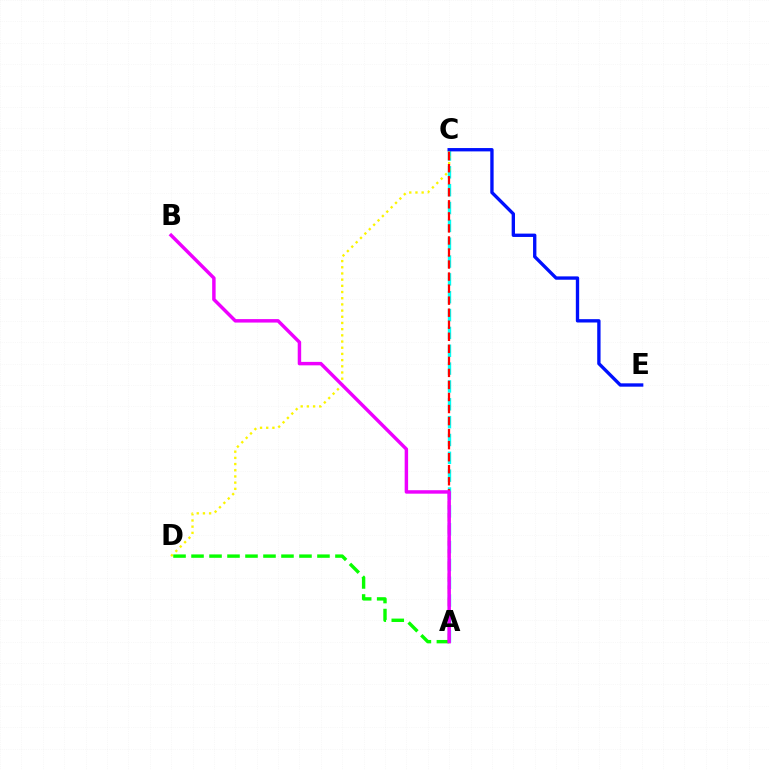{('A', 'C'): [{'color': '#00fff6', 'line_style': 'dashed', 'thickness': 2.42}, {'color': '#ff0000', 'line_style': 'dashed', 'thickness': 1.64}], ('C', 'D'): [{'color': '#fcf500', 'line_style': 'dotted', 'thickness': 1.68}], ('C', 'E'): [{'color': '#0010ff', 'line_style': 'solid', 'thickness': 2.41}], ('A', 'D'): [{'color': '#08ff00', 'line_style': 'dashed', 'thickness': 2.44}], ('A', 'B'): [{'color': '#ee00ff', 'line_style': 'solid', 'thickness': 2.49}]}